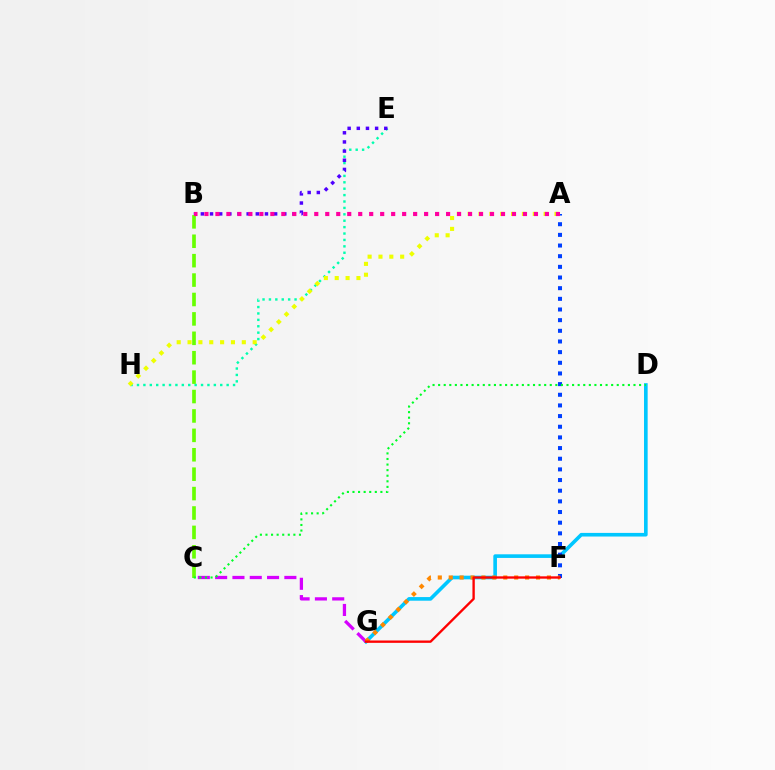{('E', 'H'): [{'color': '#00ffaf', 'line_style': 'dotted', 'thickness': 1.74}], ('D', 'G'): [{'color': '#00c7ff', 'line_style': 'solid', 'thickness': 2.61}], ('C', 'G'): [{'color': '#d600ff', 'line_style': 'dashed', 'thickness': 2.35}], ('B', 'E'): [{'color': '#4f00ff', 'line_style': 'dotted', 'thickness': 2.49}], ('A', 'F'): [{'color': '#003fff', 'line_style': 'dotted', 'thickness': 2.9}], ('F', 'G'): [{'color': '#ff8800', 'line_style': 'dotted', 'thickness': 2.97}, {'color': '#ff0000', 'line_style': 'solid', 'thickness': 1.69}], ('B', 'C'): [{'color': '#66ff00', 'line_style': 'dashed', 'thickness': 2.64}], ('A', 'H'): [{'color': '#eeff00', 'line_style': 'dotted', 'thickness': 2.95}], ('C', 'D'): [{'color': '#00ff27', 'line_style': 'dotted', 'thickness': 1.52}], ('A', 'B'): [{'color': '#ff00a0', 'line_style': 'dotted', 'thickness': 2.98}]}